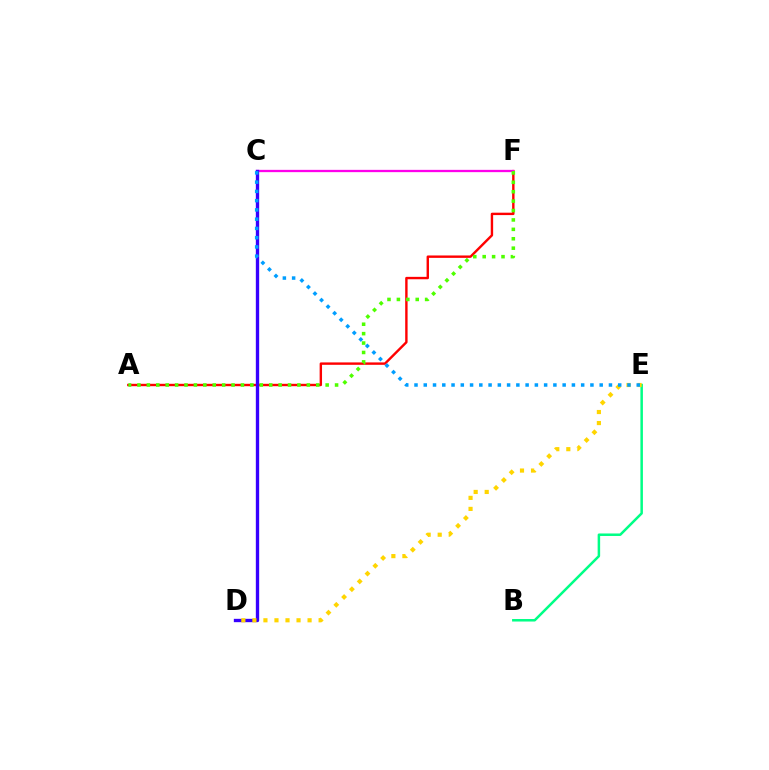{('A', 'F'): [{'color': '#ff0000', 'line_style': 'solid', 'thickness': 1.73}, {'color': '#4fff00', 'line_style': 'dotted', 'thickness': 2.56}], ('C', 'F'): [{'color': '#ff00ed', 'line_style': 'solid', 'thickness': 1.66}], ('C', 'D'): [{'color': '#3700ff', 'line_style': 'solid', 'thickness': 2.41}], ('B', 'E'): [{'color': '#00ff86', 'line_style': 'solid', 'thickness': 1.8}], ('D', 'E'): [{'color': '#ffd500', 'line_style': 'dotted', 'thickness': 3.0}], ('C', 'E'): [{'color': '#009eff', 'line_style': 'dotted', 'thickness': 2.52}]}